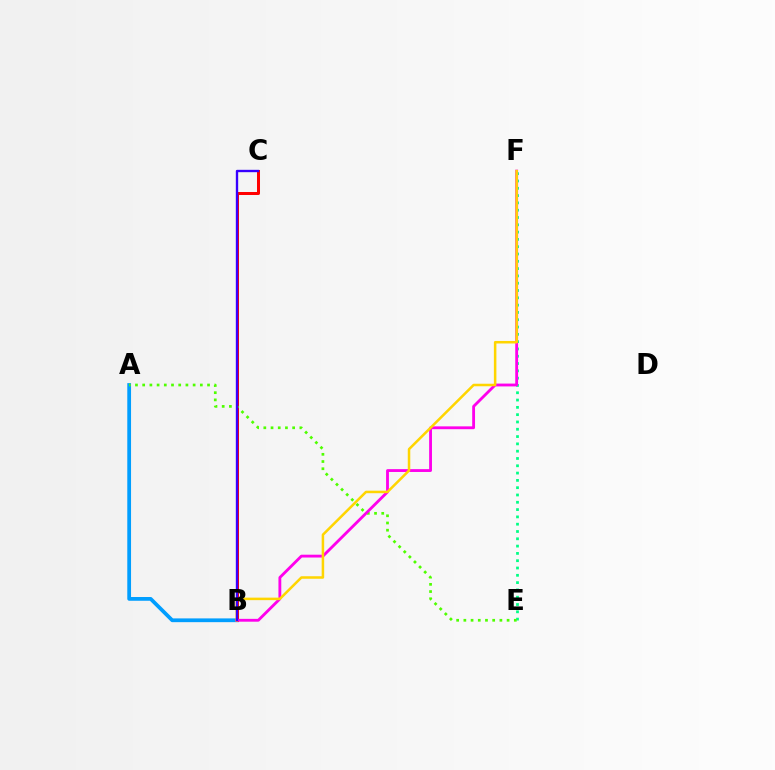{('A', 'B'): [{'color': '#009eff', 'line_style': 'solid', 'thickness': 2.7}], ('B', 'C'): [{'color': '#ff0000', 'line_style': 'solid', 'thickness': 2.17}, {'color': '#3700ff', 'line_style': 'solid', 'thickness': 1.7}], ('E', 'F'): [{'color': '#00ff86', 'line_style': 'dotted', 'thickness': 1.98}], ('A', 'E'): [{'color': '#4fff00', 'line_style': 'dotted', 'thickness': 1.96}], ('B', 'F'): [{'color': '#ff00ed', 'line_style': 'solid', 'thickness': 2.04}, {'color': '#ffd500', 'line_style': 'solid', 'thickness': 1.82}]}